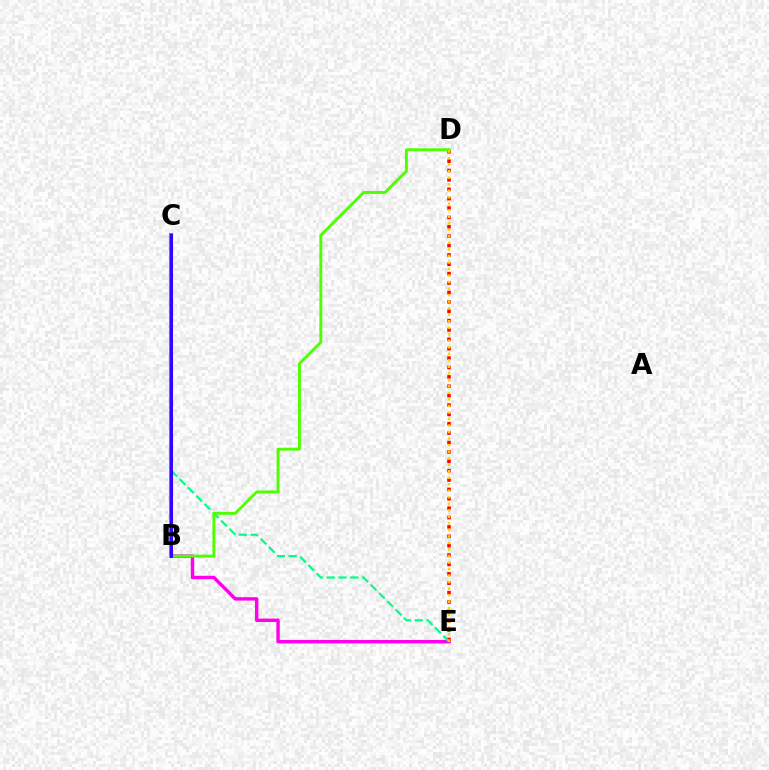{('B', 'E'): [{'color': '#ff00ed', 'line_style': 'solid', 'thickness': 2.46}], ('B', 'C'): [{'color': '#009eff', 'line_style': 'solid', 'thickness': 2.94}, {'color': '#3700ff', 'line_style': 'solid', 'thickness': 2.13}], ('D', 'E'): [{'color': '#ff0000', 'line_style': 'dotted', 'thickness': 2.55}, {'color': '#ffd500', 'line_style': 'dotted', 'thickness': 1.77}], ('C', 'E'): [{'color': '#00ff86', 'line_style': 'dashed', 'thickness': 1.59}], ('B', 'D'): [{'color': '#4fff00', 'line_style': 'solid', 'thickness': 2.09}]}